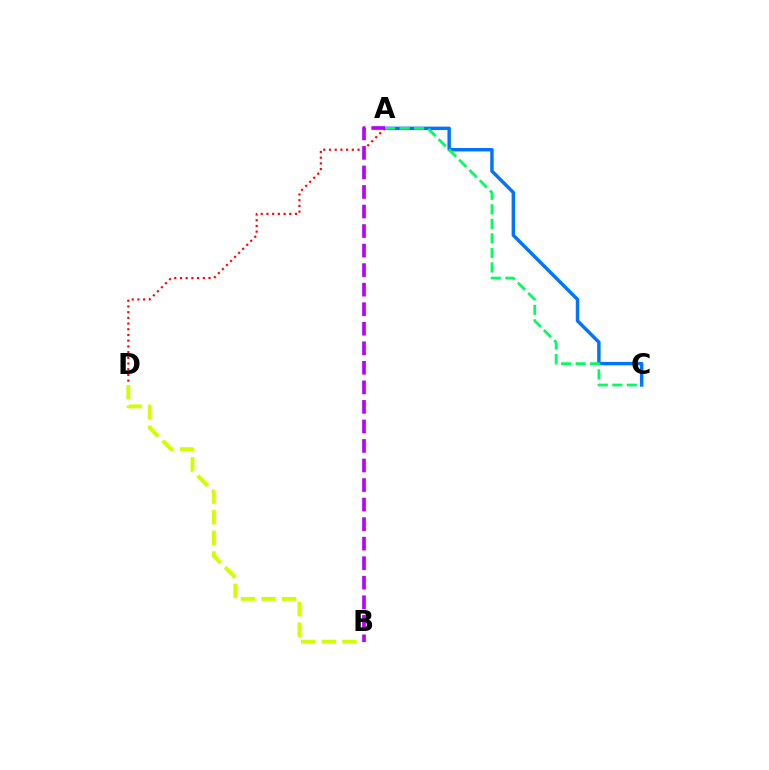{('A', 'C'): [{'color': '#0074ff', 'line_style': 'solid', 'thickness': 2.47}, {'color': '#00ff5c', 'line_style': 'dashed', 'thickness': 1.97}], ('B', 'D'): [{'color': '#d1ff00', 'line_style': 'dashed', 'thickness': 2.8}], ('A', 'D'): [{'color': '#ff0000', 'line_style': 'dotted', 'thickness': 1.55}], ('A', 'B'): [{'color': '#b900ff', 'line_style': 'dashed', 'thickness': 2.65}]}